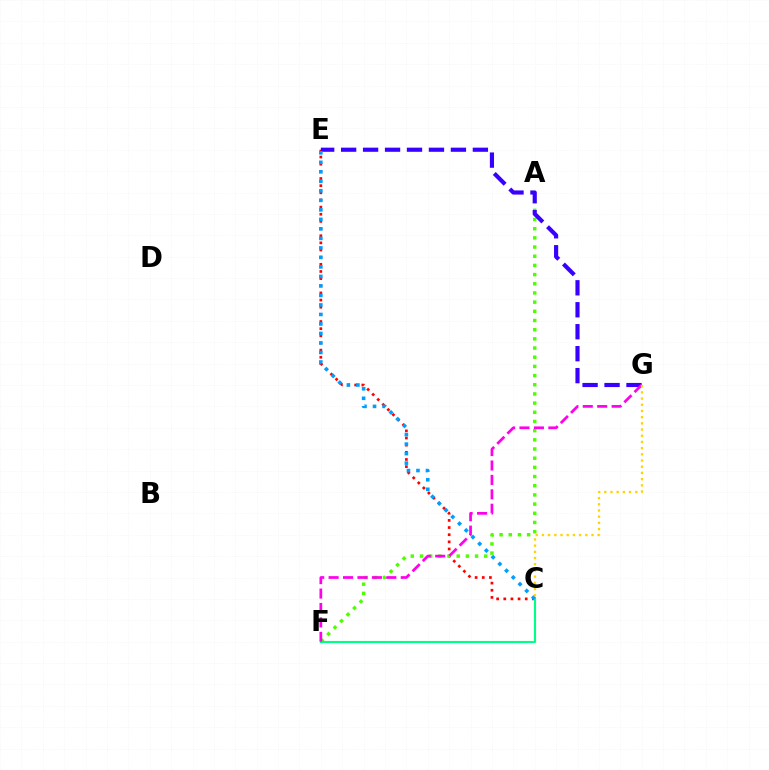{('C', 'E'): [{'color': '#ff0000', 'line_style': 'dotted', 'thickness': 1.94}, {'color': '#009eff', 'line_style': 'dotted', 'thickness': 2.58}], ('A', 'F'): [{'color': '#4fff00', 'line_style': 'dotted', 'thickness': 2.49}], ('E', 'G'): [{'color': '#3700ff', 'line_style': 'dashed', 'thickness': 2.98}], ('C', 'F'): [{'color': '#00ff86', 'line_style': 'solid', 'thickness': 1.53}], ('F', 'G'): [{'color': '#ff00ed', 'line_style': 'dashed', 'thickness': 1.96}], ('C', 'G'): [{'color': '#ffd500', 'line_style': 'dotted', 'thickness': 1.68}]}